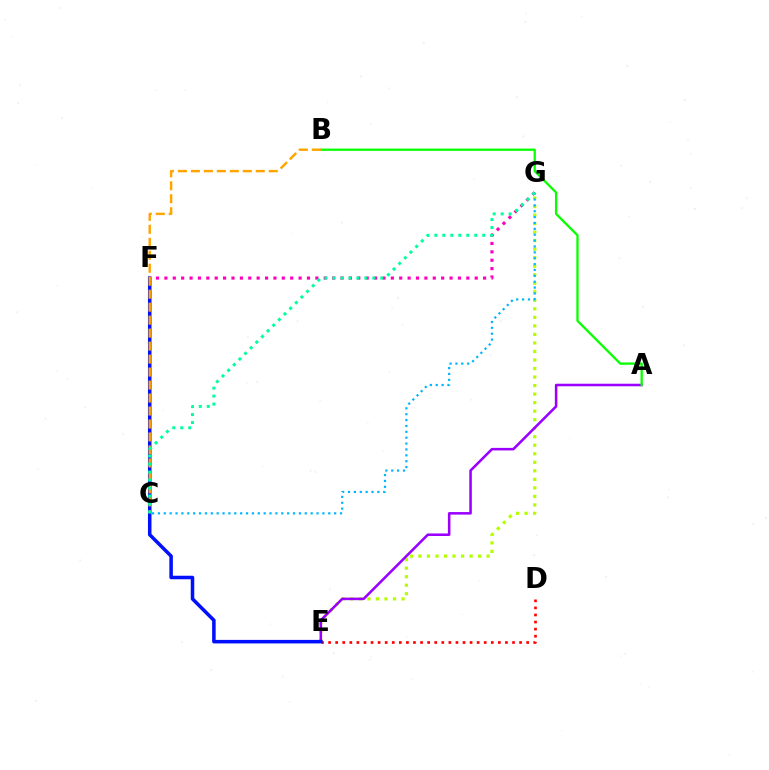{('E', 'G'): [{'color': '#b3ff00', 'line_style': 'dotted', 'thickness': 2.32}], ('A', 'E'): [{'color': '#9b00ff', 'line_style': 'solid', 'thickness': 1.84}], ('D', 'E'): [{'color': '#ff0000', 'line_style': 'dotted', 'thickness': 1.92}], ('E', 'F'): [{'color': '#0010ff', 'line_style': 'solid', 'thickness': 2.54}], ('A', 'B'): [{'color': '#08ff00', 'line_style': 'solid', 'thickness': 1.66}], ('F', 'G'): [{'color': '#ff00bd', 'line_style': 'dotted', 'thickness': 2.28}], ('C', 'G'): [{'color': '#00b5ff', 'line_style': 'dotted', 'thickness': 1.6}, {'color': '#00ff9d', 'line_style': 'dotted', 'thickness': 2.17}], ('B', 'C'): [{'color': '#ffa500', 'line_style': 'dashed', 'thickness': 1.76}]}